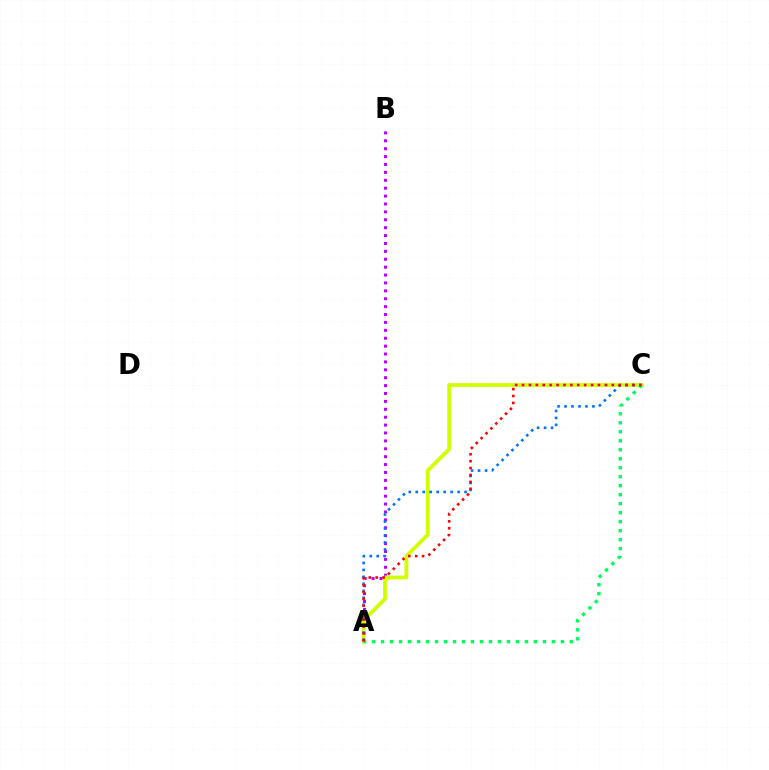{('A', 'B'): [{'color': '#b900ff', 'line_style': 'dotted', 'thickness': 2.15}], ('A', 'C'): [{'color': '#d1ff00', 'line_style': 'solid', 'thickness': 2.74}, {'color': '#0074ff', 'line_style': 'dotted', 'thickness': 1.9}, {'color': '#00ff5c', 'line_style': 'dotted', 'thickness': 2.44}, {'color': '#ff0000', 'line_style': 'dotted', 'thickness': 1.88}]}